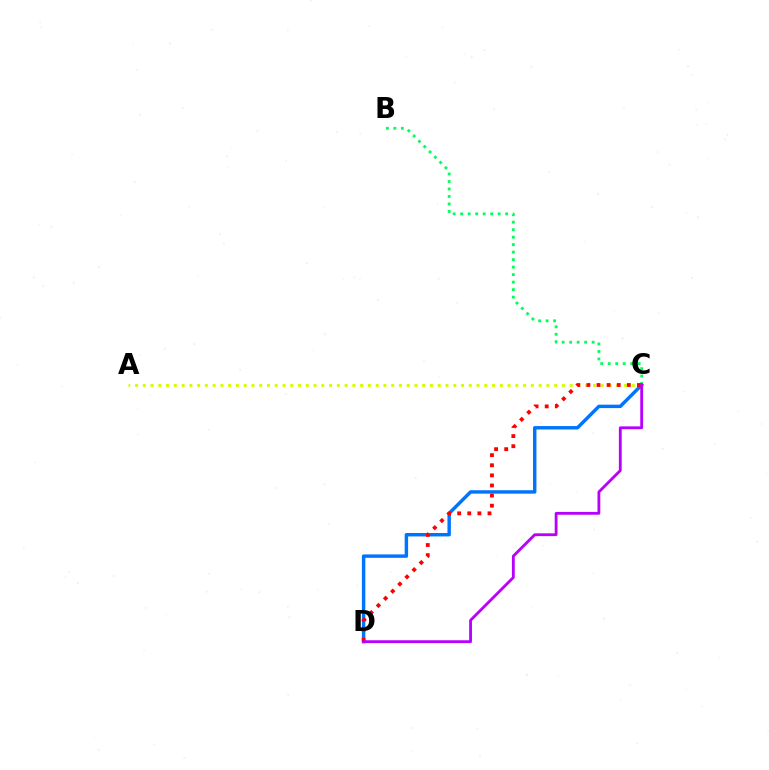{('B', 'C'): [{'color': '#00ff5c', 'line_style': 'dotted', 'thickness': 2.04}], ('C', 'D'): [{'color': '#0074ff', 'line_style': 'solid', 'thickness': 2.47}, {'color': '#ff0000', 'line_style': 'dotted', 'thickness': 2.75}, {'color': '#b900ff', 'line_style': 'solid', 'thickness': 2.03}], ('A', 'C'): [{'color': '#d1ff00', 'line_style': 'dotted', 'thickness': 2.11}]}